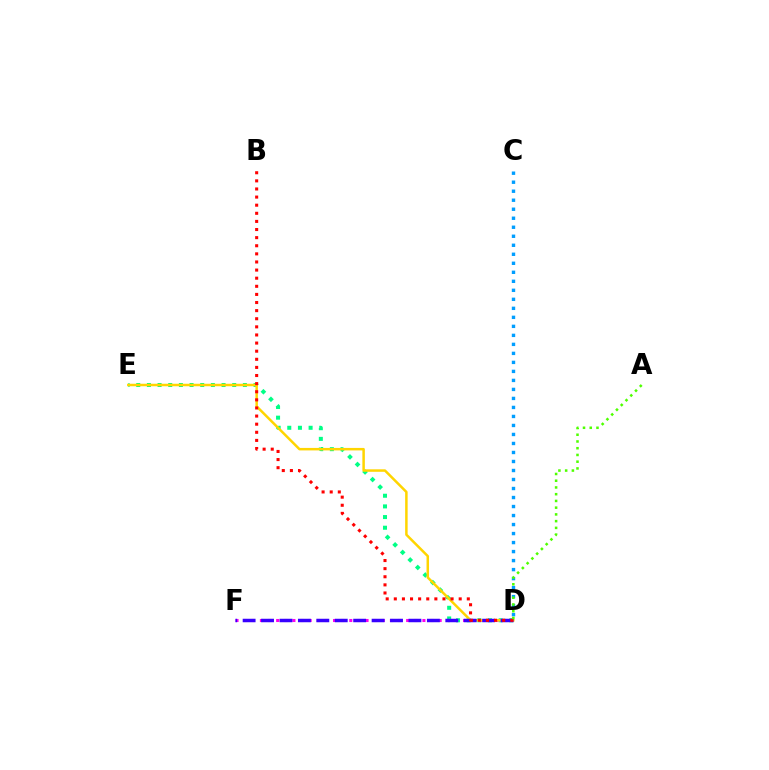{('D', 'E'): [{'color': '#00ff86', 'line_style': 'dotted', 'thickness': 2.9}, {'color': '#ffd500', 'line_style': 'solid', 'thickness': 1.79}], ('D', 'F'): [{'color': '#ff00ed', 'line_style': 'dotted', 'thickness': 2.21}, {'color': '#3700ff', 'line_style': 'dashed', 'thickness': 2.5}], ('B', 'D'): [{'color': '#ff0000', 'line_style': 'dotted', 'thickness': 2.2}], ('C', 'D'): [{'color': '#009eff', 'line_style': 'dotted', 'thickness': 2.45}], ('A', 'D'): [{'color': '#4fff00', 'line_style': 'dotted', 'thickness': 1.83}]}